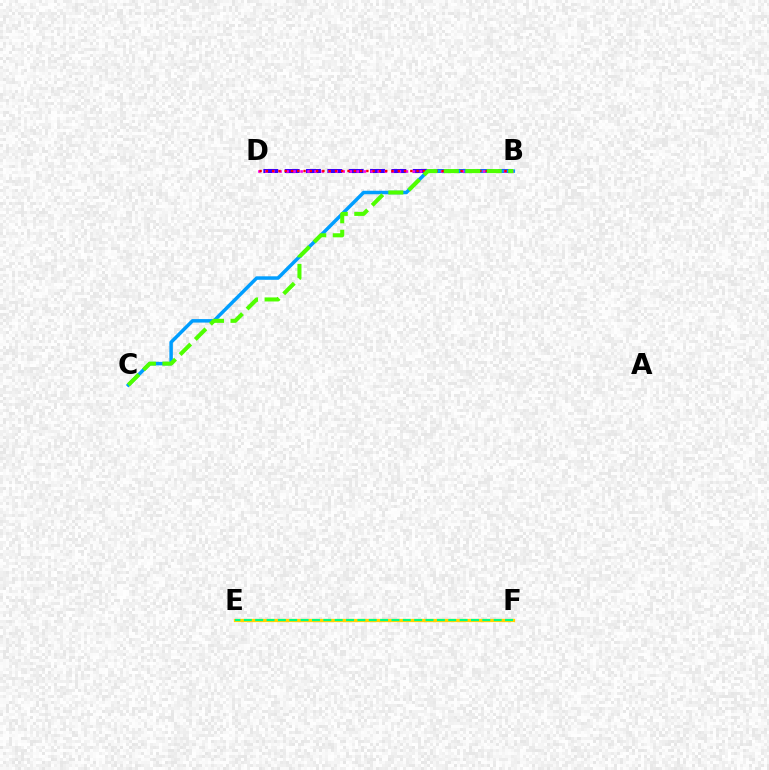{('B', 'D'): [{'color': '#3700ff', 'line_style': 'dashed', 'thickness': 2.9}, {'color': '#ff00ed', 'line_style': 'dotted', 'thickness': 1.91}, {'color': '#ff0000', 'line_style': 'dotted', 'thickness': 1.71}], ('B', 'C'): [{'color': '#009eff', 'line_style': 'solid', 'thickness': 2.51}, {'color': '#4fff00', 'line_style': 'dashed', 'thickness': 2.92}], ('E', 'F'): [{'color': '#ffd500', 'line_style': 'solid', 'thickness': 2.36}, {'color': '#00ff86', 'line_style': 'dashed', 'thickness': 1.54}]}